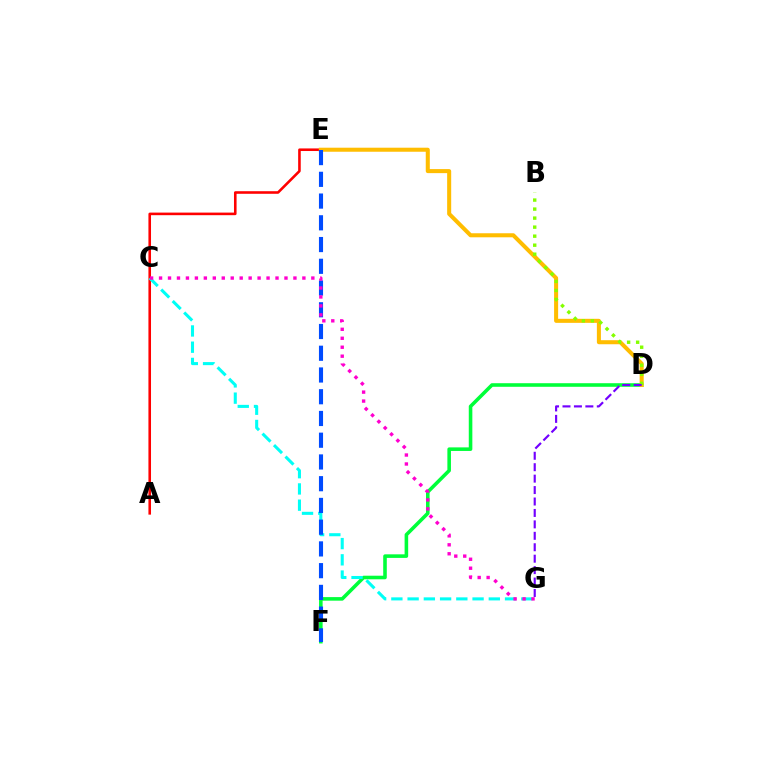{('A', 'E'): [{'color': '#ff0000', 'line_style': 'solid', 'thickness': 1.86}], ('D', 'F'): [{'color': '#00ff39', 'line_style': 'solid', 'thickness': 2.57}], ('C', 'G'): [{'color': '#00fff6', 'line_style': 'dashed', 'thickness': 2.21}, {'color': '#ff00cf', 'line_style': 'dotted', 'thickness': 2.43}], ('D', 'E'): [{'color': '#ffbd00', 'line_style': 'solid', 'thickness': 2.91}], ('E', 'F'): [{'color': '#004bff', 'line_style': 'dashed', 'thickness': 2.95}], ('B', 'D'): [{'color': '#84ff00', 'line_style': 'dotted', 'thickness': 2.45}], ('D', 'G'): [{'color': '#7200ff', 'line_style': 'dashed', 'thickness': 1.55}]}